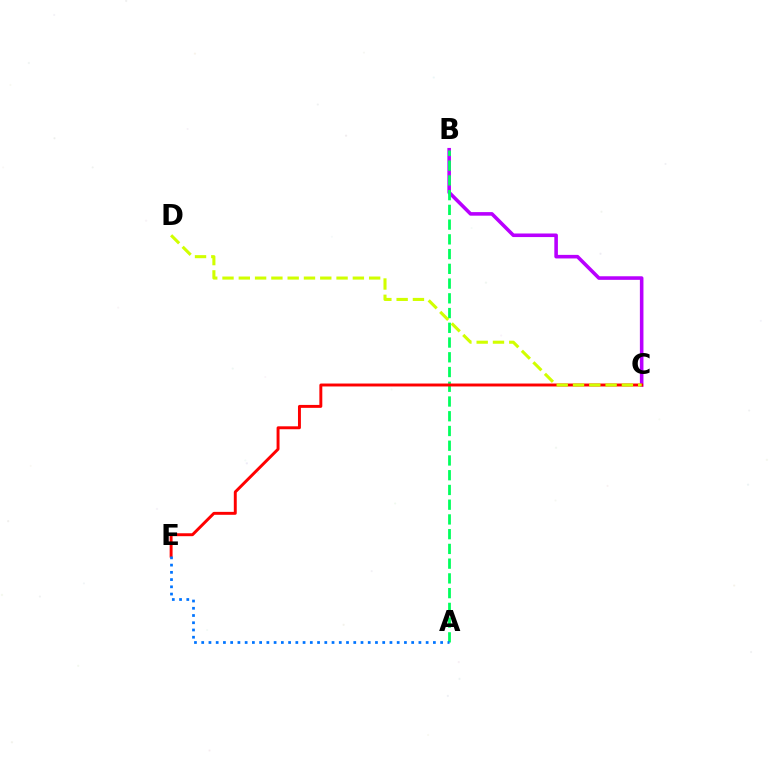{('B', 'C'): [{'color': '#b900ff', 'line_style': 'solid', 'thickness': 2.57}], ('A', 'B'): [{'color': '#00ff5c', 'line_style': 'dashed', 'thickness': 2.0}], ('C', 'E'): [{'color': '#ff0000', 'line_style': 'solid', 'thickness': 2.11}], ('C', 'D'): [{'color': '#d1ff00', 'line_style': 'dashed', 'thickness': 2.21}], ('A', 'E'): [{'color': '#0074ff', 'line_style': 'dotted', 'thickness': 1.97}]}